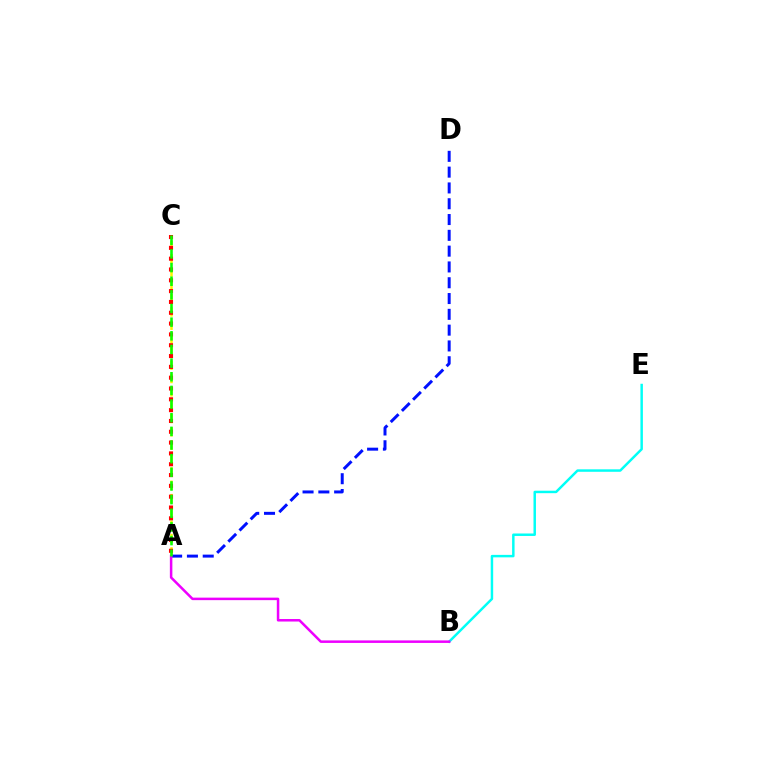{('A', 'C'): [{'color': '#fcf500', 'line_style': 'dashed', 'thickness': 1.81}, {'color': '#ff0000', 'line_style': 'dotted', 'thickness': 2.94}, {'color': '#08ff00', 'line_style': 'dashed', 'thickness': 1.85}], ('A', 'D'): [{'color': '#0010ff', 'line_style': 'dashed', 'thickness': 2.15}], ('B', 'E'): [{'color': '#00fff6', 'line_style': 'solid', 'thickness': 1.78}], ('A', 'B'): [{'color': '#ee00ff', 'line_style': 'solid', 'thickness': 1.81}]}